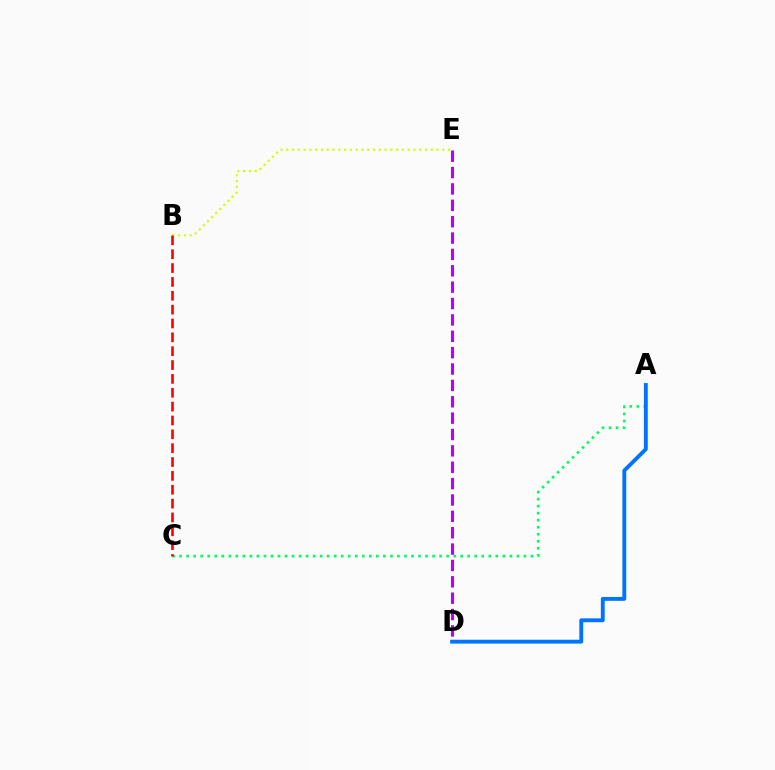{('A', 'C'): [{'color': '#00ff5c', 'line_style': 'dotted', 'thickness': 1.91}], ('D', 'E'): [{'color': '#b900ff', 'line_style': 'dashed', 'thickness': 2.22}], ('B', 'E'): [{'color': '#d1ff00', 'line_style': 'dotted', 'thickness': 1.57}], ('B', 'C'): [{'color': '#ff0000', 'line_style': 'dashed', 'thickness': 1.88}], ('A', 'D'): [{'color': '#0074ff', 'line_style': 'solid', 'thickness': 2.78}]}